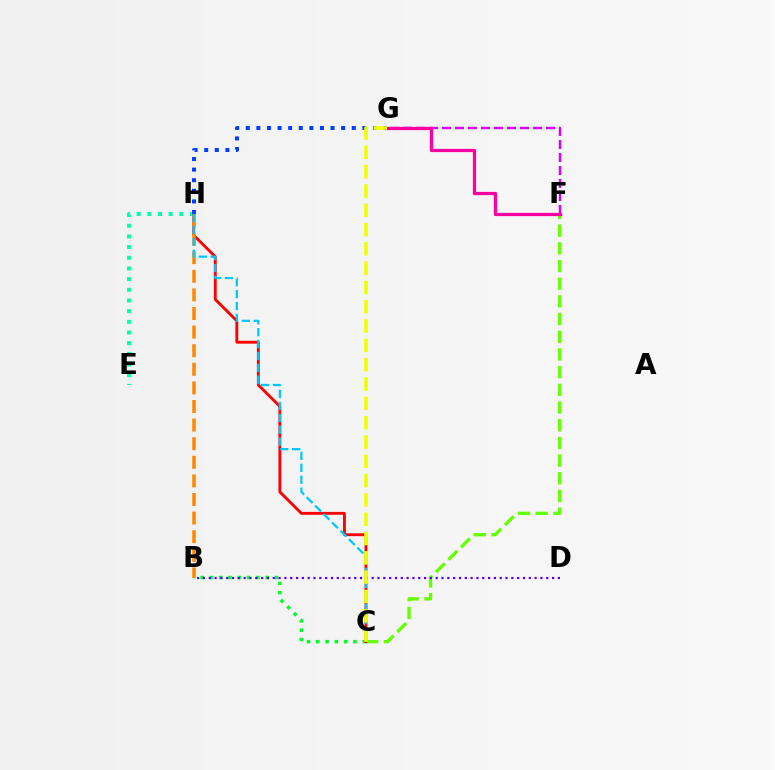{('B', 'C'): [{'color': '#00ff27', 'line_style': 'dotted', 'thickness': 2.52}], ('E', 'H'): [{'color': '#00ffaf', 'line_style': 'dotted', 'thickness': 2.9}], ('F', 'G'): [{'color': '#d600ff', 'line_style': 'dashed', 'thickness': 1.77}, {'color': '#ff00a0', 'line_style': 'solid', 'thickness': 2.34}], ('C', 'F'): [{'color': '#66ff00', 'line_style': 'dashed', 'thickness': 2.4}], ('B', 'D'): [{'color': '#4f00ff', 'line_style': 'dotted', 'thickness': 1.58}], ('C', 'H'): [{'color': '#ff0000', 'line_style': 'solid', 'thickness': 2.05}, {'color': '#00c7ff', 'line_style': 'dashed', 'thickness': 1.62}], ('G', 'H'): [{'color': '#003fff', 'line_style': 'dotted', 'thickness': 2.88}], ('B', 'H'): [{'color': '#ff8800', 'line_style': 'dashed', 'thickness': 2.53}], ('C', 'G'): [{'color': '#eeff00', 'line_style': 'dashed', 'thickness': 2.62}]}